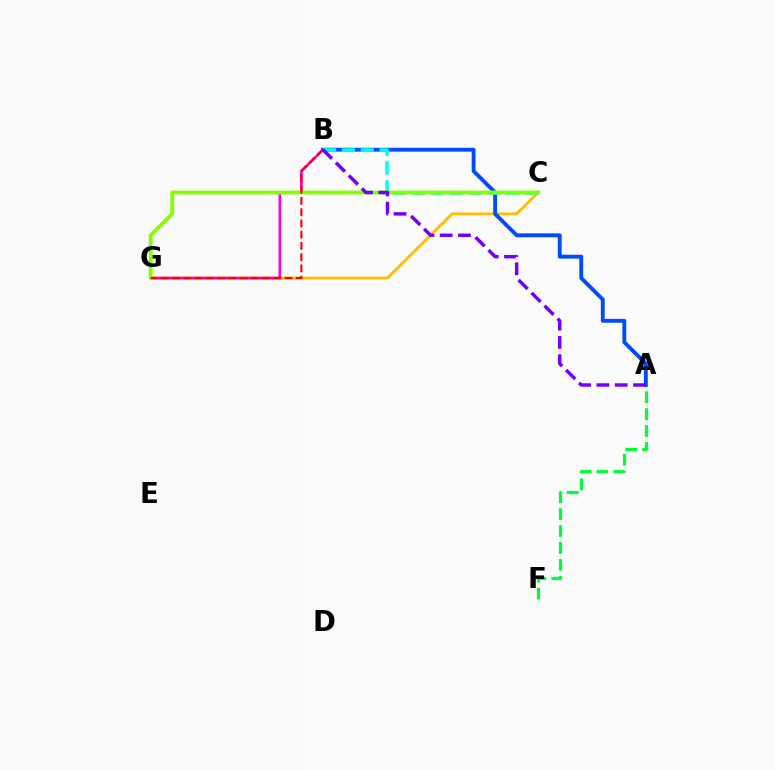{('A', 'F'): [{'color': '#00ff39', 'line_style': 'dashed', 'thickness': 2.3}], ('C', 'G'): [{'color': '#ffbd00', 'line_style': 'solid', 'thickness': 2.03}, {'color': '#84ff00', 'line_style': 'solid', 'thickness': 2.75}], ('B', 'G'): [{'color': '#ff00cf', 'line_style': 'solid', 'thickness': 1.93}, {'color': '#ff0000', 'line_style': 'dashed', 'thickness': 1.53}], ('A', 'B'): [{'color': '#004bff', 'line_style': 'solid', 'thickness': 2.79}, {'color': '#7200ff', 'line_style': 'dashed', 'thickness': 2.49}], ('B', 'C'): [{'color': '#00fff6', 'line_style': 'dashed', 'thickness': 2.56}]}